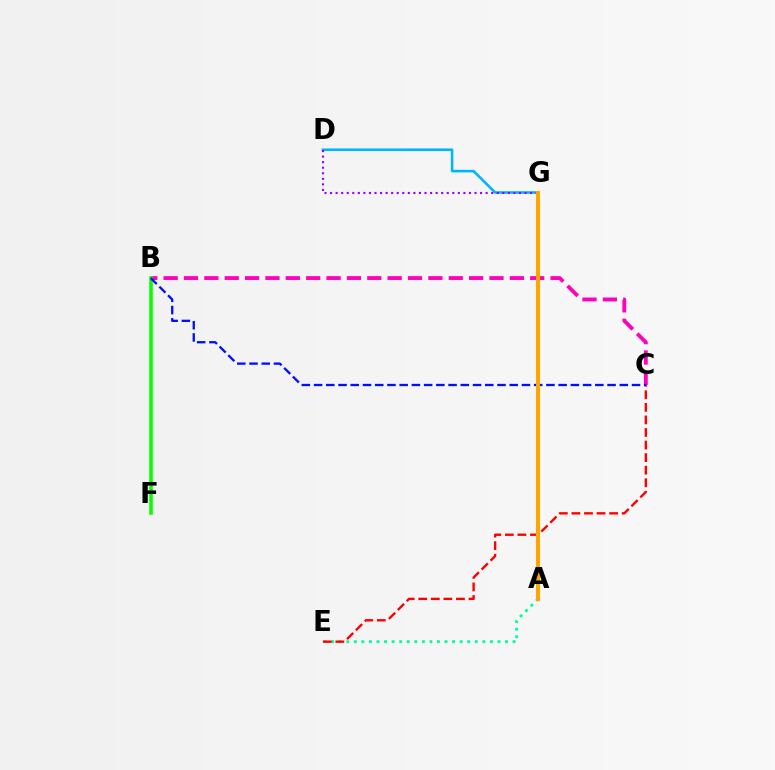{('A', 'G'): [{'color': '#b3ff00', 'line_style': 'dotted', 'thickness': 1.86}, {'color': '#ffa500', 'line_style': 'solid', 'thickness': 2.93}], ('A', 'E'): [{'color': '#00ff9d', 'line_style': 'dotted', 'thickness': 2.05}], ('B', 'C'): [{'color': '#ff00bd', 'line_style': 'dashed', 'thickness': 2.77}, {'color': '#0010ff', 'line_style': 'dashed', 'thickness': 1.66}], ('C', 'E'): [{'color': '#ff0000', 'line_style': 'dashed', 'thickness': 1.71}], ('B', 'F'): [{'color': '#08ff00', 'line_style': 'solid', 'thickness': 2.57}], ('D', 'G'): [{'color': '#00b5ff', 'line_style': 'solid', 'thickness': 1.86}, {'color': '#9b00ff', 'line_style': 'dotted', 'thickness': 1.51}]}